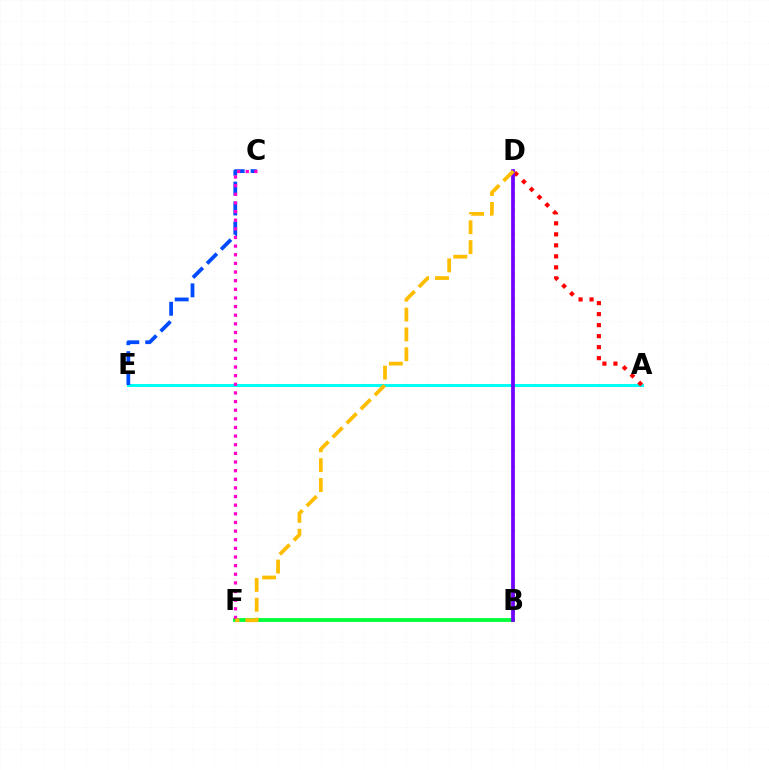{('A', 'E'): [{'color': '#00fff6', 'line_style': 'solid', 'thickness': 2.15}], ('A', 'D'): [{'color': '#ff0000', 'line_style': 'dotted', 'thickness': 2.99}], ('C', 'E'): [{'color': '#004bff', 'line_style': 'dashed', 'thickness': 2.7}], ('B', 'F'): [{'color': '#00ff39', 'line_style': 'solid', 'thickness': 2.74}], ('B', 'D'): [{'color': '#84ff00', 'line_style': 'dotted', 'thickness': 2.18}, {'color': '#7200ff', 'line_style': 'solid', 'thickness': 2.69}], ('C', 'F'): [{'color': '#ff00cf', 'line_style': 'dotted', 'thickness': 2.35}], ('D', 'F'): [{'color': '#ffbd00', 'line_style': 'dashed', 'thickness': 2.7}]}